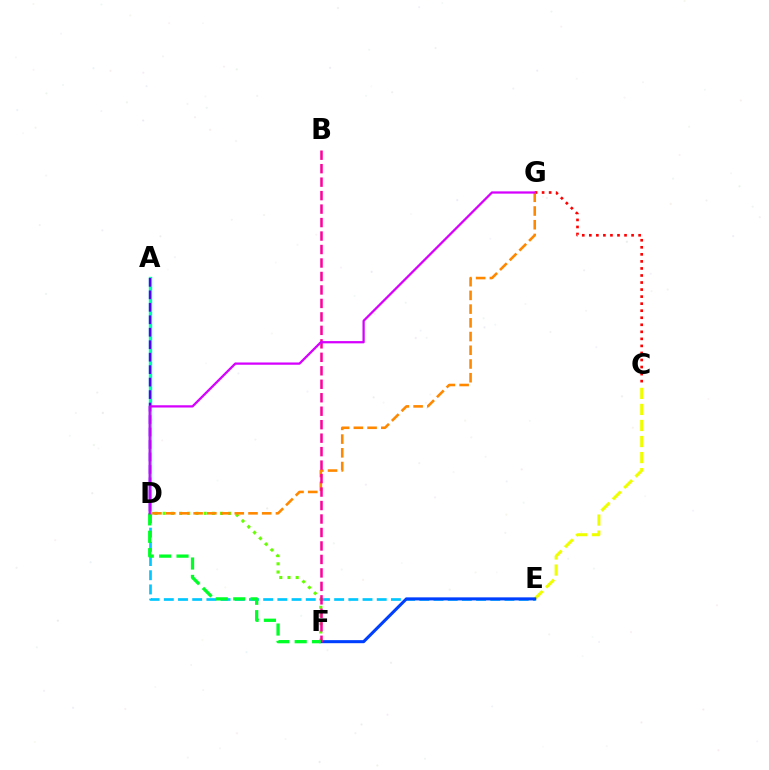{('C', 'G'): [{'color': '#ff0000', 'line_style': 'dotted', 'thickness': 1.91}], ('A', 'D'): [{'color': '#00ffaf', 'line_style': 'solid', 'thickness': 2.42}, {'color': '#4f00ff', 'line_style': 'dashed', 'thickness': 1.69}], ('C', 'E'): [{'color': '#eeff00', 'line_style': 'dashed', 'thickness': 2.18}], ('D', 'E'): [{'color': '#00c7ff', 'line_style': 'dashed', 'thickness': 1.93}], ('E', 'F'): [{'color': '#003fff', 'line_style': 'solid', 'thickness': 2.2}], ('D', 'F'): [{'color': '#66ff00', 'line_style': 'dotted', 'thickness': 2.23}, {'color': '#00ff27', 'line_style': 'dashed', 'thickness': 2.36}], ('D', 'G'): [{'color': '#ff8800', 'line_style': 'dashed', 'thickness': 1.86}, {'color': '#d600ff', 'line_style': 'solid', 'thickness': 1.63}], ('B', 'F'): [{'color': '#ff00a0', 'line_style': 'dashed', 'thickness': 1.83}]}